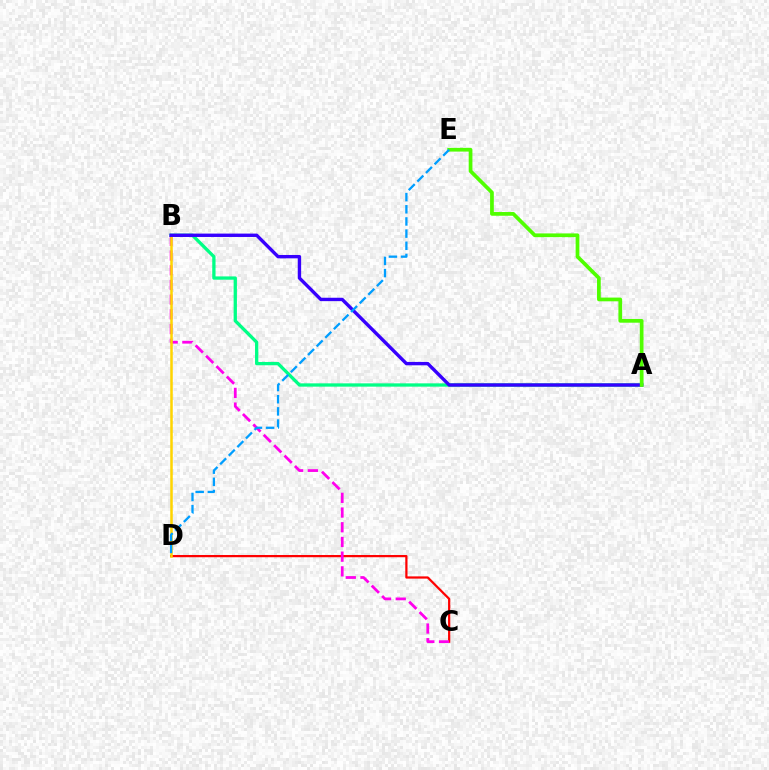{('C', 'D'): [{'color': '#ff0000', 'line_style': 'solid', 'thickness': 1.61}], ('A', 'B'): [{'color': '#00ff86', 'line_style': 'solid', 'thickness': 2.37}, {'color': '#3700ff', 'line_style': 'solid', 'thickness': 2.44}], ('B', 'C'): [{'color': '#ff00ed', 'line_style': 'dashed', 'thickness': 2.0}], ('B', 'D'): [{'color': '#ffd500', 'line_style': 'solid', 'thickness': 1.82}], ('A', 'E'): [{'color': '#4fff00', 'line_style': 'solid', 'thickness': 2.68}], ('D', 'E'): [{'color': '#009eff', 'line_style': 'dashed', 'thickness': 1.65}]}